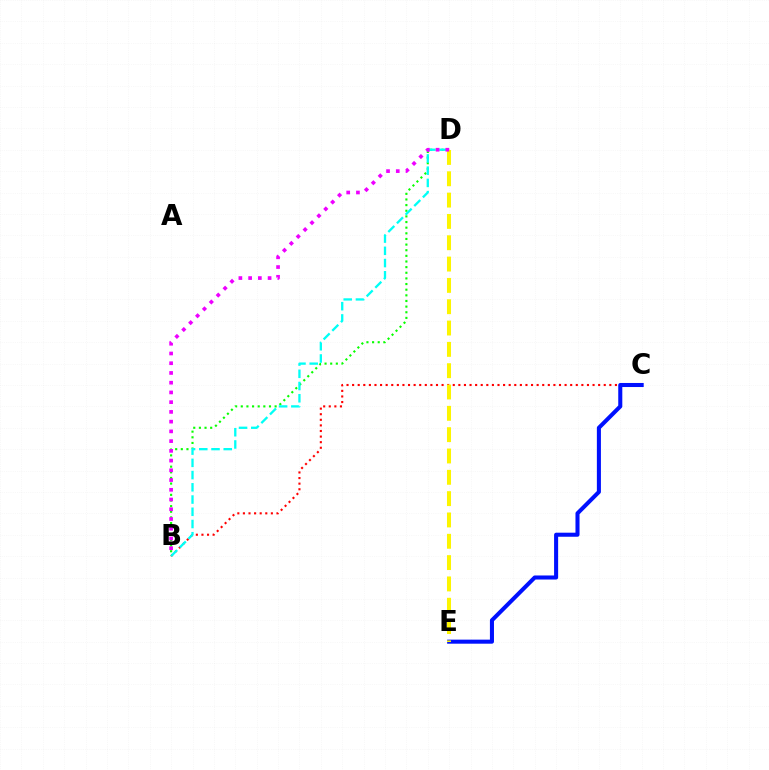{('B', 'C'): [{'color': '#ff0000', 'line_style': 'dotted', 'thickness': 1.52}], ('C', 'E'): [{'color': '#0010ff', 'line_style': 'solid', 'thickness': 2.92}], ('B', 'D'): [{'color': '#08ff00', 'line_style': 'dotted', 'thickness': 1.53}, {'color': '#00fff6', 'line_style': 'dashed', 'thickness': 1.66}, {'color': '#ee00ff', 'line_style': 'dotted', 'thickness': 2.65}], ('D', 'E'): [{'color': '#fcf500', 'line_style': 'dashed', 'thickness': 2.9}]}